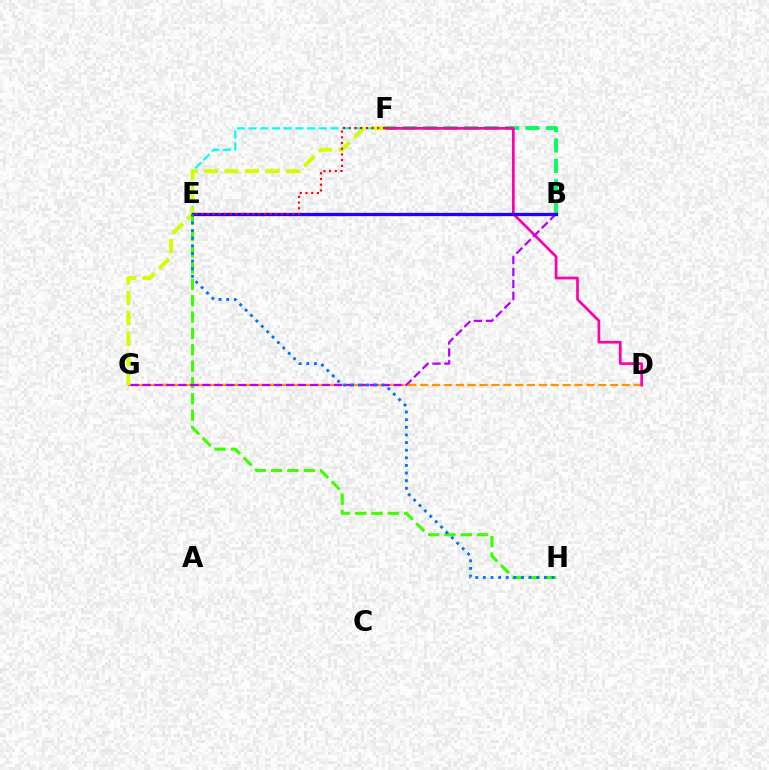{('D', 'G'): [{'color': '#ff9400', 'line_style': 'dashed', 'thickness': 1.61}], ('E', 'H'): [{'color': '#3dff00', 'line_style': 'dashed', 'thickness': 2.22}, {'color': '#0074ff', 'line_style': 'dotted', 'thickness': 2.07}], ('E', 'F'): [{'color': '#00fff6', 'line_style': 'dashed', 'thickness': 1.59}, {'color': '#ff0000', 'line_style': 'dotted', 'thickness': 1.55}], ('B', 'F'): [{'color': '#00ff5c', 'line_style': 'dashed', 'thickness': 2.78}], ('D', 'F'): [{'color': '#ff00ac', 'line_style': 'solid', 'thickness': 1.94}], ('B', 'G'): [{'color': '#b900ff', 'line_style': 'dashed', 'thickness': 1.62}], ('F', 'G'): [{'color': '#d1ff00', 'line_style': 'dashed', 'thickness': 2.79}], ('B', 'E'): [{'color': '#2500ff', 'line_style': 'solid', 'thickness': 2.37}]}